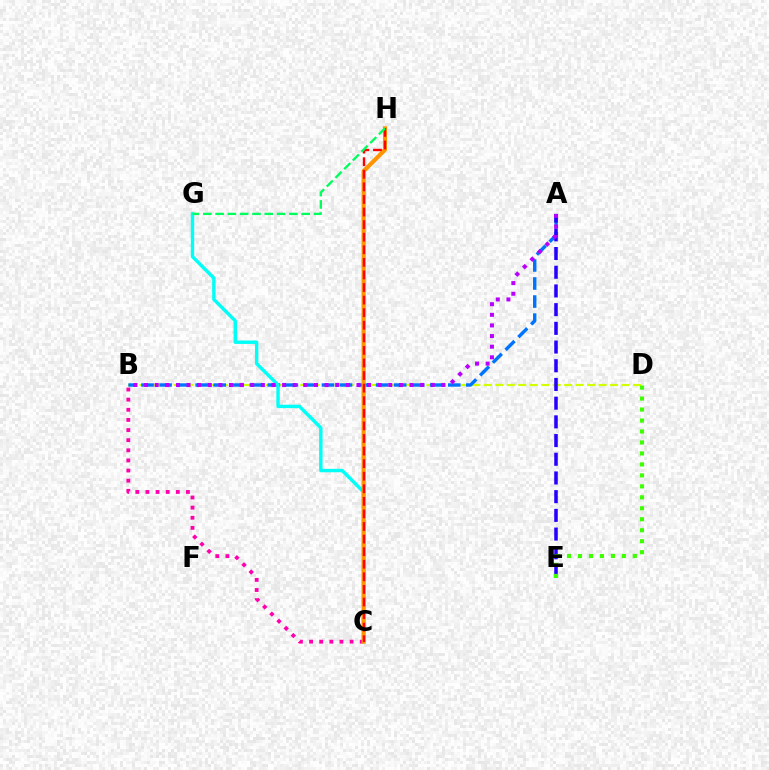{('B', 'D'): [{'color': '#d1ff00', 'line_style': 'dashed', 'thickness': 1.56}], ('B', 'C'): [{'color': '#ff00ac', 'line_style': 'dotted', 'thickness': 2.75}], ('A', 'B'): [{'color': '#0074ff', 'line_style': 'dashed', 'thickness': 2.45}, {'color': '#b900ff', 'line_style': 'dotted', 'thickness': 2.89}], ('C', 'G'): [{'color': '#00fff6', 'line_style': 'solid', 'thickness': 2.46}], ('A', 'E'): [{'color': '#2500ff', 'line_style': 'dashed', 'thickness': 2.54}], ('C', 'H'): [{'color': '#ff9400', 'line_style': 'solid', 'thickness': 2.97}, {'color': '#ff0000', 'line_style': 'dashed', 'thickness': 1.71}], ('G', 'H'): [{'color': '#00ff5c', 'line_style': 'dashed', 'thickness': 1.67}], ('D', 'E'): [{'color': '#3dff00', 'line_style': 'dotted', 'thickness': 2.98}]}